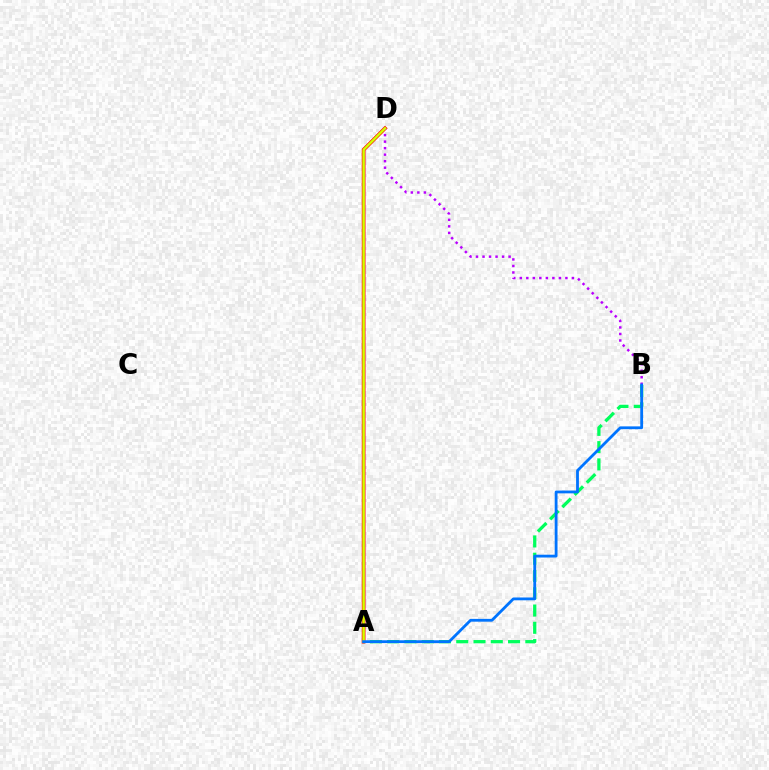{('A', 'D'): [{'color': '#ff0000', 'line_style': 'solid', 'thickness': 2.67}, {'color': '#d1ff00', 'line_style': 'solid', 'thickness': 1.81}], ('B', 'D'): [{'color': '#b900ff', 'line_style': 'dotted', 'thickness': 1.77}], ('A', 'B'): [{'color': '#00ff5c', 'line_style': 'dashed', 'thickness': 2.35}, {'color': '#0074ff', 'line_style': 'solid', 'thickness': 2.02}]}